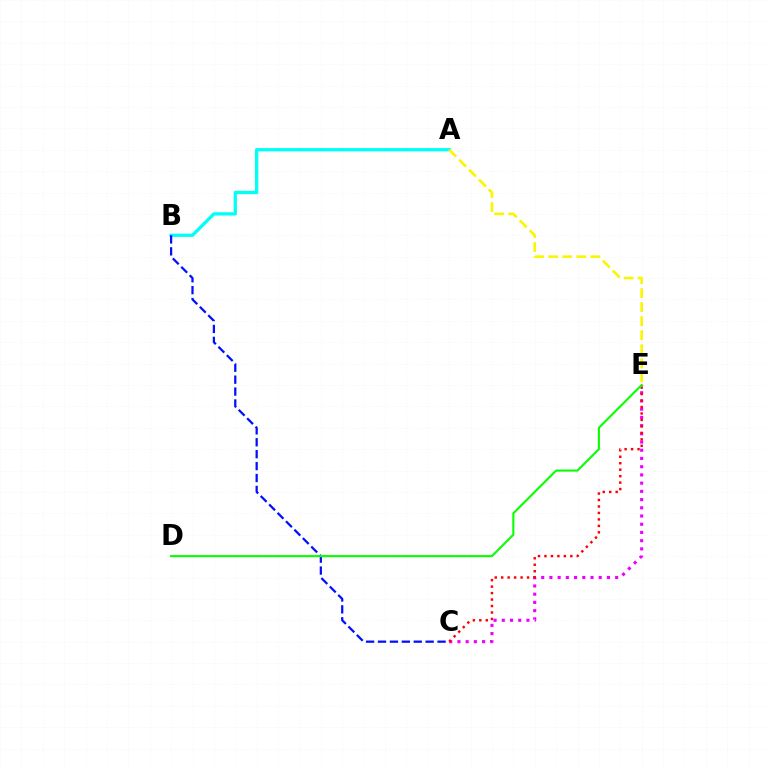{('A', 'B'): [{'color': '#00fff6', 'line_style': 'solid', 'thickness': 2.38}], ('C', 'E'): [{'color': '#ee00ff', 'line_style': 'dotted', 'thickness': 2.23}, {'color': '#ff0000', 'line_style': 'dotted', 'thickness': 1.76}], ('A', 'E'): [{'color': '#fcf500', 'line_style': 'dashed', 'thickness': 1.91}], ('B', 'C'): [{'color': '#0010ff', 'line_style': 'dashed', 'thickness': 1.62}], ('D', 'E'): [{'color': '#08ff00', 'line_style': 'solid', 'thickness': 1.51}]}